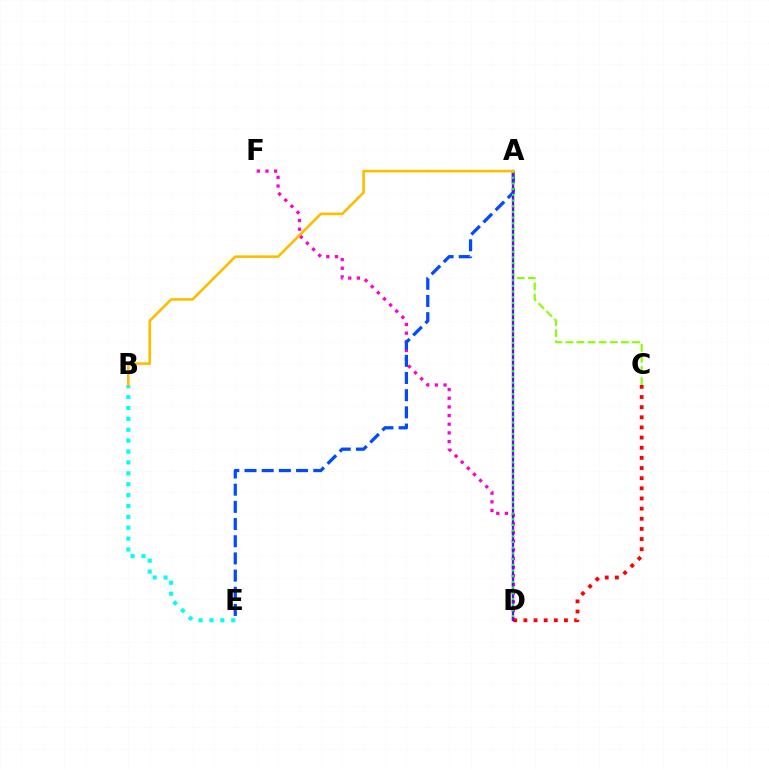{('B', 'E'): [{'color': '#00fff6', 'line_style': 'dotted', 'thickness': 2.96}], ('D', 'F'): [{'color': '#ff00cf', 'line_style': 'dotted', 'thickness': 2.35}], ('A', 'E'): [{'color': '#004bff', 'line_style': 'dashed', 'thickness': 2.33}], ('A', 'C'): [{'color': '#84ff00', 'line_style': 'dashed', 'thickness': 1.51}], ('C', 'D'): [{'color': '#ff0000', 'line_style': 'dotted', 'thickness': 2.76}], ('A', 'D'): [{'color': '#7200ff', 'line_style': 'solid', 'thickness': 1.67}, {'color': '#00ff39', 'line_style': 'dotted', 'thickness': 1.55}], ('A', 'B'): [{'color': '#ffbd00', 'line_style': 'solid', 'thickness': 1.89}]}